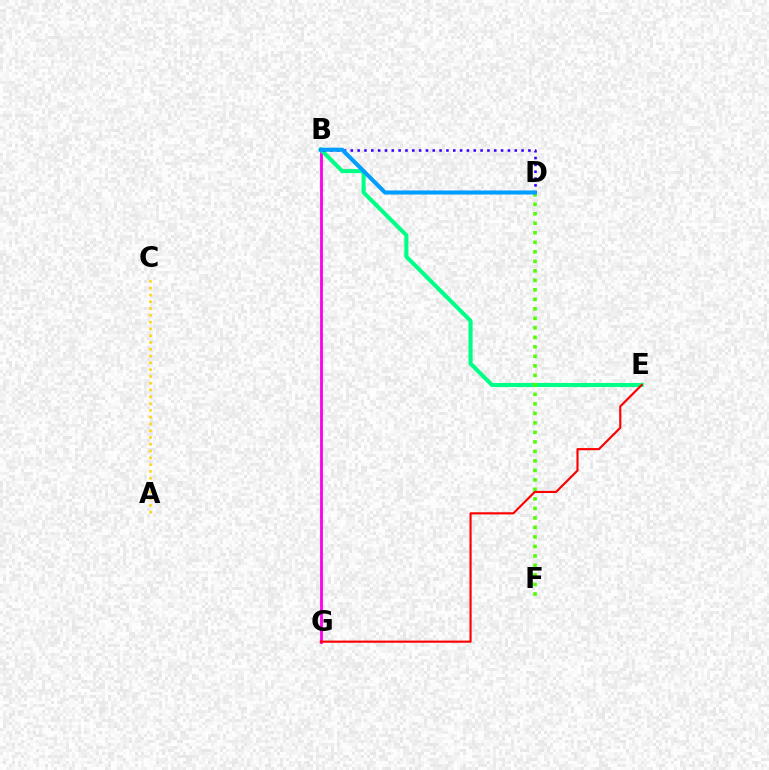{('B', 'G'): [{'color': '#ff00ed', 'line_style': 'solid', 'thickness': 2.04}], ('B', 'E'): [{'color': '#00ff86', 'line_style': 'solid', 'thickness': 2.93}], ('D', 'F'): [{'color': '#4fff00', 'line_style': 'dotted', 'thickness': 2.58}], ('A', 'C'): [{'color': '#ffd500', 'line_style': 'dotted', 'thickness': 1.84}], ('B', 'D'): [{'color': '#3700ff', 'line_style': 'dotted', 'thickness': 1.86}, {'color': '#009eff', 'line_style': 'solid', 'thickness': 2.93}], ('E', 'G'): [{'color': '#ff0000', 'line_style': 'solid', 'thickness': 1.55}]}